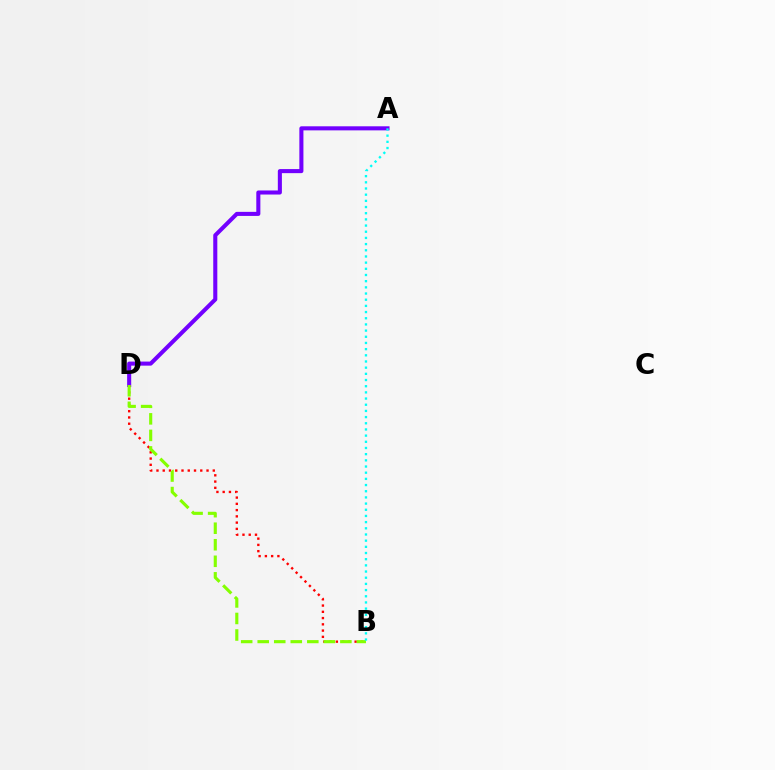{('A', 'D'): [{'color': '#7200ff', 'line_style': 'solid', 'thickness': 2.93}], ('B', 'D'): [{'color': '#ff0000', 'line_style': 'dotted', 'thickness': 1.7}, {'color': '#84ff00', 'line_style': 'dashed', 'thickness': 2.25}], ('A', 'B'): [{'color': '#00fff6', 'line_style': 'dotted', 'thickness': 1.68}]}